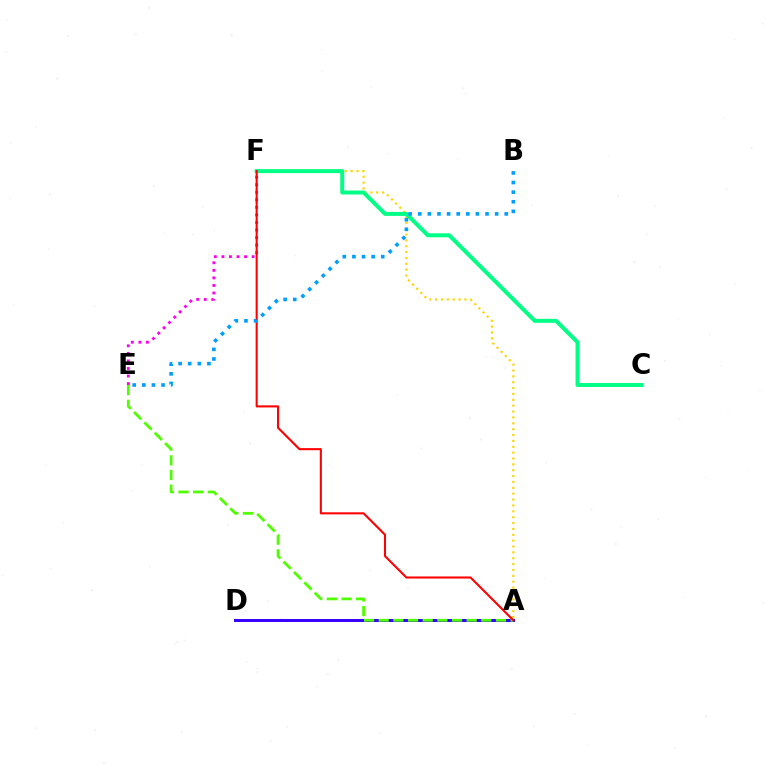{('A', 'F'): [{'color': '#ffd500', 'line_style': 'dotted', 'thickness': 1.59}, {'color': '#ff0000', 'line_style': 'solid', 'thickness': 1.5}], ('C', 'F'): [{'color': '#00ff86', 'line_style': 'solid', 'thickness': 2.87}], ('A', 'D'): [{'color': '#3700ff', 'line_style': 'solid', 'thickness': 2.14}], ('E', 'F'): [{'color': '#ff00ed', 'line_style': 'dotted', 'thickness': 2.05}], ('A', 'E'): [{'color': '#4fff00', 'line_style': 'dashed', 'thickness': 1.99}], ('B', 'E'): [{'color': '#009eff', 'line_style': 'dotted', 'thickness': 2.61}]}